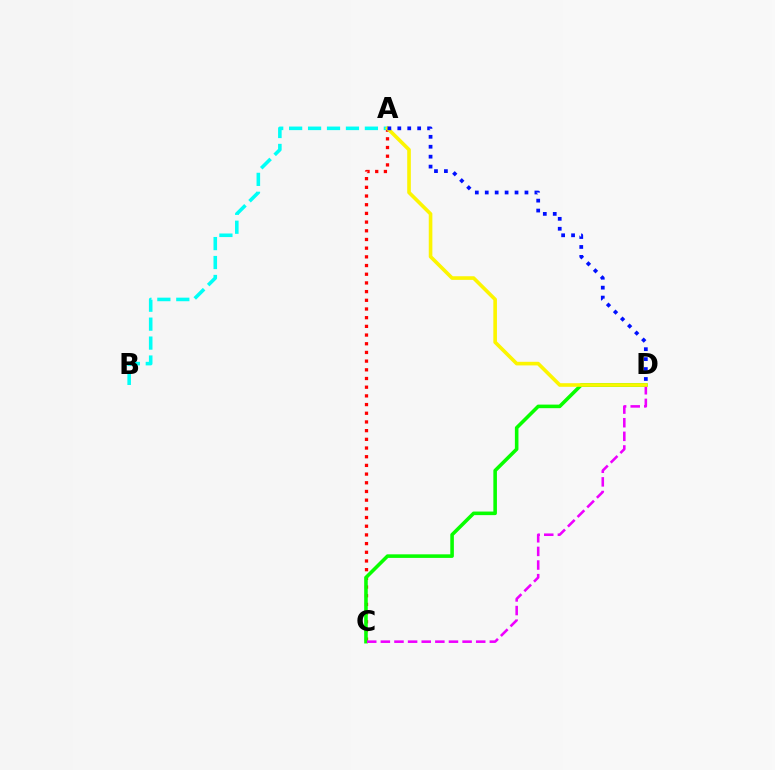{('A', 'C'): [{'color': '#ff0000', 'line_style': 'dotted', 'thickness': 2.36}], ('C', 'D'): [{'color': '#08ff00', 'line_style': 'solid', 'thickness': 2.57}, {'color': '#ee00ff', 'line_style': 'dashed', 'thickness': 1.85}], ('A', 'B'): [{'color': '#00fff6', 'line_style': 'dashed', 'thickness': 2.57}], ('A', 'D'): [{'color': '#fcf500', 'line_style': 'solid', 'thickness': 2.61}, {'color': '#0010ff', 'line_style': 'dotted', 'thickness': 2.7}]}